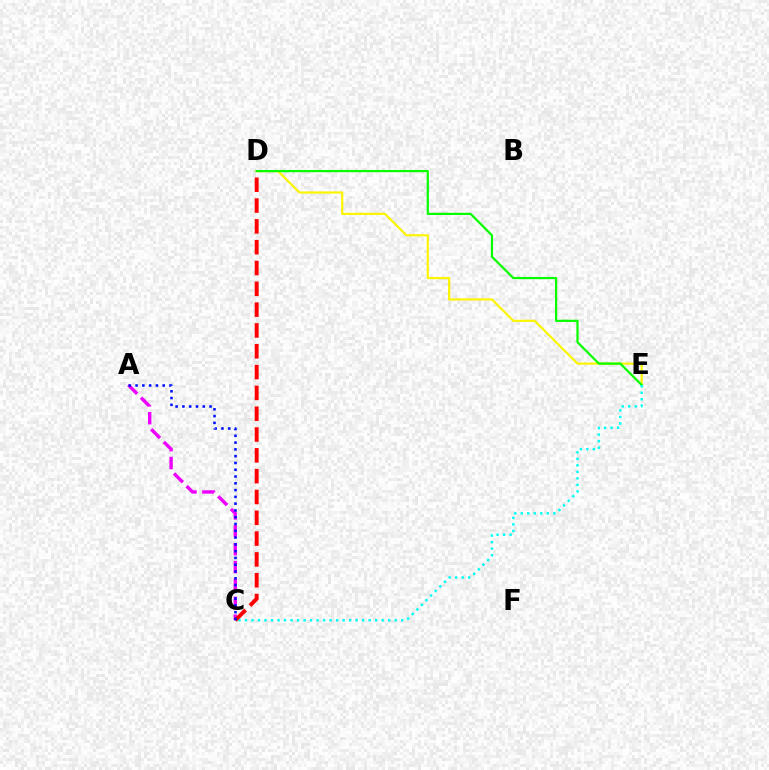{('D', 'E'): [{'color': '#fcf500', 'line_style': 'solid', 'thickness': 1.57}, {'color': '#08ff00', 'line_style': 'solid', 'thickness': 1.6}], ('C', 'E'): [{'color': '#00fff6', 'line_style': 'dotted', 'thickness': 1.77}], ('A', 'C'): [{'color': '#ee00ff', 'line_style': 'dashed', 'thickness': 2.43}, {'color': '#0010ff', 'line_style': 'dotted', 'thickness': 1.84}], ('C', 'D'): [{'color': '#ff0000', 'line_style': 'dashed', 'thickness': 2.83}]}